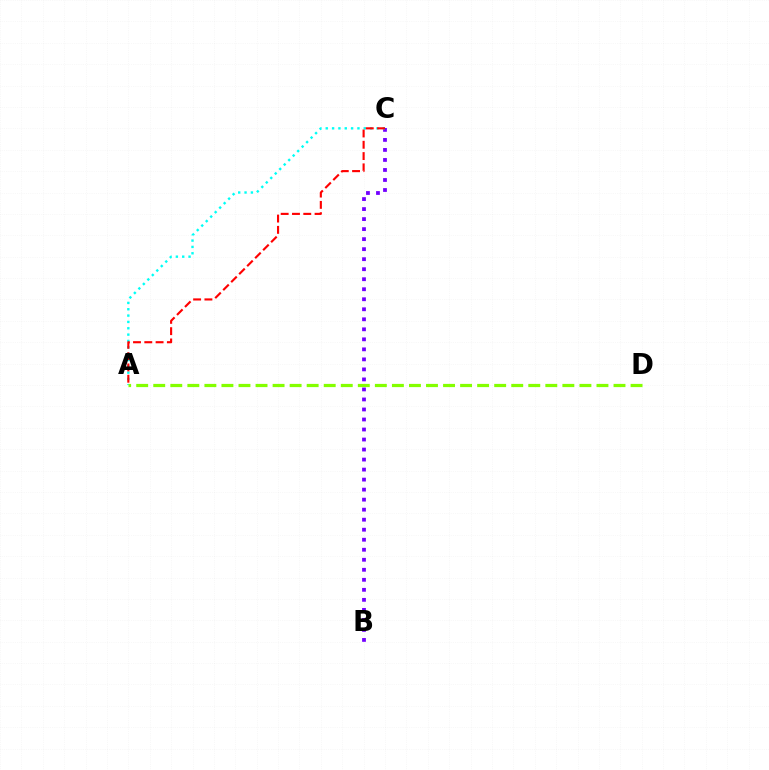{('B', 'C'): [{'color': '#7200ff', 'line_style': 'dotted', 'thickness': 2.72}], ('A', 'C'): [{'color': '#00fff6', 'line_style': 'dotted', 'thickness': 1.72}, {'color': '#ff0000', 'line_style': 'dashed', 'thickness': 1.53}], ('A', 'D'): [{'color': '#84ff00', 'line_style': 'dashed', 'thickness': 2.32}]}